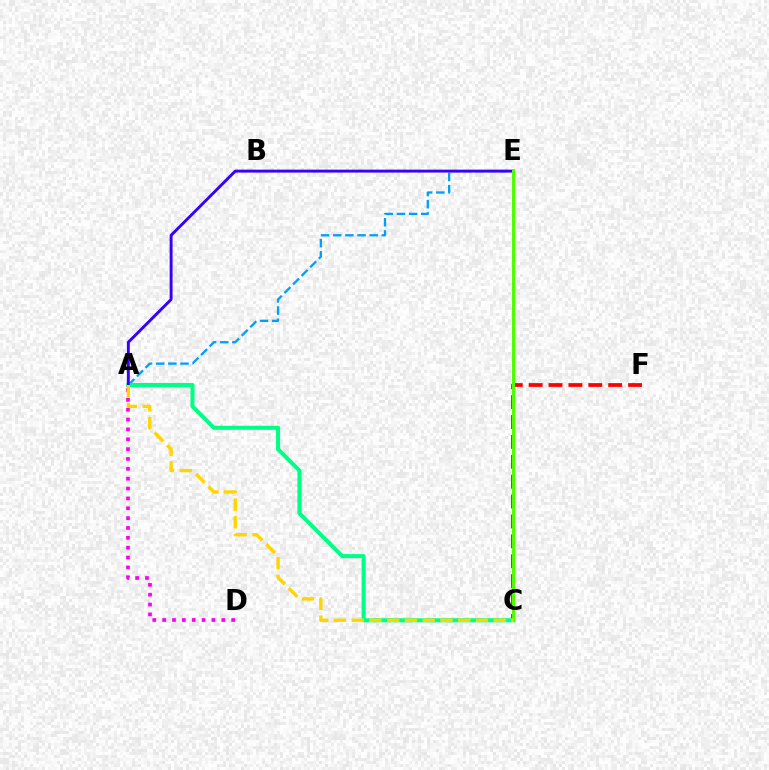{('C', 'F'): [{'color': '#ff0000', 'line_style': 'dashed', 'thickness': 2.7}], ('A', 'E'): [{'color': '#009eff', 'line_style': 'dashed', 'thickness': 1.65}, {'color': '#3700ff', 'line_style': 'solid', 'thickness': 2.1}], ('A', 'C'): [{'color': '#00ff86', 'line_style': 'solid', 'thickness': 2.92}, {'color': '#ffd500', 'line_style': 'dashed', 'thickness': 2.41}], ('A', 'D'): [{'color': '#ff00ed', 'line_style': 'dotted', 'thickness': 2.68}], ('C', 'E'): [{'color': '#4fff00', 'line_style': 'solid', 'thickness': 2.15}]}